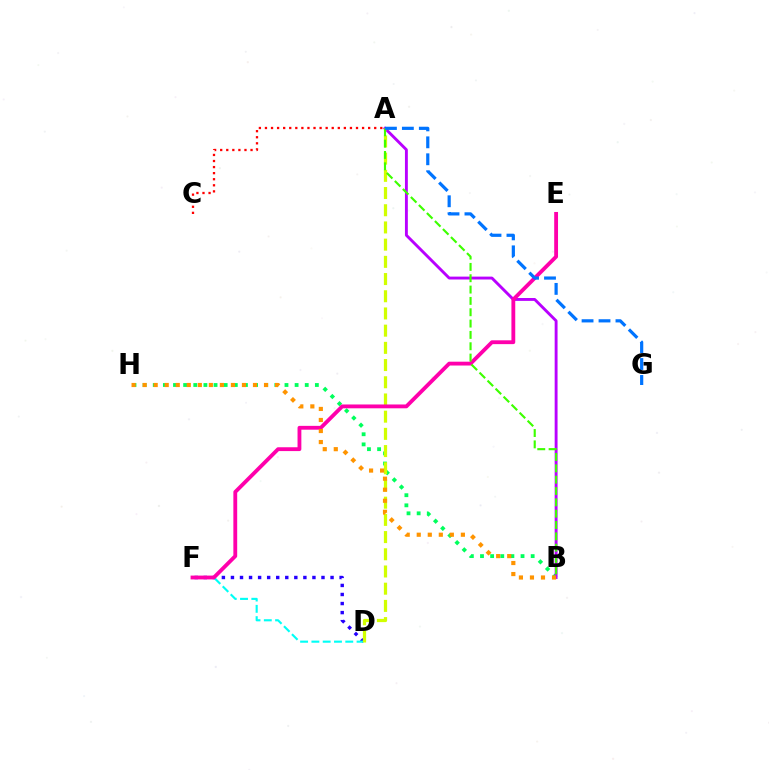{('D', 'F'): [{'color': '#2500ff', 'line_style': 'dotted', 'thickness': 2.46}, {'color': '#00fff6', 'line_style': 'dashed', 'thickness': 1.53}], ('B', 'H'): [{'color': '#00ff5c', 'line_style': 'dotted', 'thickness': 2.75}, {'color': '#ff9400', 'line_style': 'dotted', 'thickness': 3.0}], ('A', 'B'): [{'color': '#b900ff', 'line_style': 'solid', 'thickness': 2.08}, {'color': '#3dff00', 'line_style': 'dashed', 'thickness': 1.54}], ('A', 'C'): [{'color': '#ff0000', 'line_style': 'dotted', 'thickness': 1.65}], ('A', 'D'): [{'color': '#d1ff00', 'line_style': 'dashed', 'thickness': 2.34}], ('E', 'F'): [{'color': '#ff00ac', 'line_style': 'solid', 'thickness': 2.76}], ('A', 'G'): [{'color': '#0074ff', 'line_style': 'dashed', 'thickness': 2.3}]}